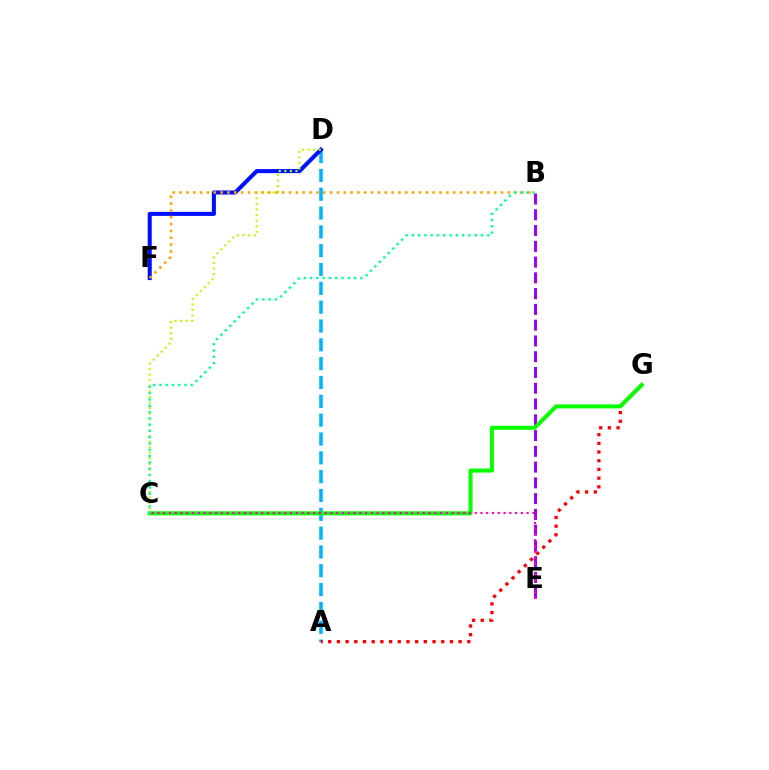{('A', 'D'): [{'color': '#00b5ff', 'line_style': 'dashed', 'thickness': 2.56}], ('D', 'F'): [{'color': '#0010ff', 'line_style': 'solid', 'thickness': 2.92}], ('C', 'D'): [{'color': '#b3ff00', 'line_style': 'dotted', 'thickness': 1.52}], ('A', 'G'): [{'color': '#ff0000', 'line_style': 'dotted', 'thickness': 2.36}], ('B', 'E'): [{'color': '#9b00ff', 'line_style': 'dashed', 'thickness': 2.14}], ('C', 'G'): [{'color': '#08ff00', 'line_style': 'solid', 'thickness': 2.9}], ('B', 'F'): [{'color': '#ffa500', 'line_style': 'dotted', 'thickness': 1.86}], ('B', 'C'): [{'color': '#00ff9d', 'line_style': 'dotted', 'thickness': 1.71}], ('C', 'E'): [{'color': '#ff00bd', 'line_style': 'dotted', 'thickness': 1.57}]}